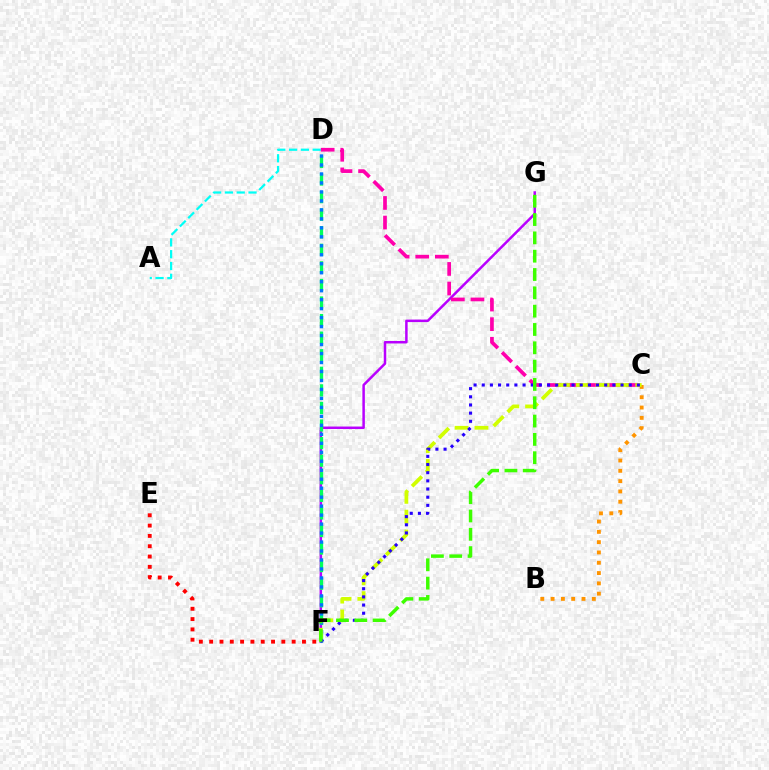{('A', 'D'): [{'color': '#00fff6', 'line_style': 'dashed', 'thickness': 1.6}], ('F', 'G'): [{'color': '#b900ff', 'line_style': 'solid', 'thickness': 1.8}, {'color': '#3dff00', 'line_style': 'dashed', 'thickness': 2.49}], ('D', 'F'): [{'color': '#00ff5c', 'line_style': 'dashed', 'thickness': 2.39}, {'color': '#0074ff', 'line_style': 'dotted', 'thickness': 2.44}], ('C', 'D'): [{'color': '#ff00ac', 'line_style': 'dashed', 'thickness': 2.66}], ('E', 'F'): [{'color': '#ff0000', 'line_style': 'dotted', 'thickness': 2.8}], ('B', 'C'): [{'color': '#ff9400', 'line_style': 'dotted', 'thickness': 2.8}], ('C', 'F'): [{'color': '#d1ff00', 'line_style': 'dashed', 'thickness': 2.7}, {'color': '#2500ff', 'line_style': 'dotted', 'thickness': 2.22}]}